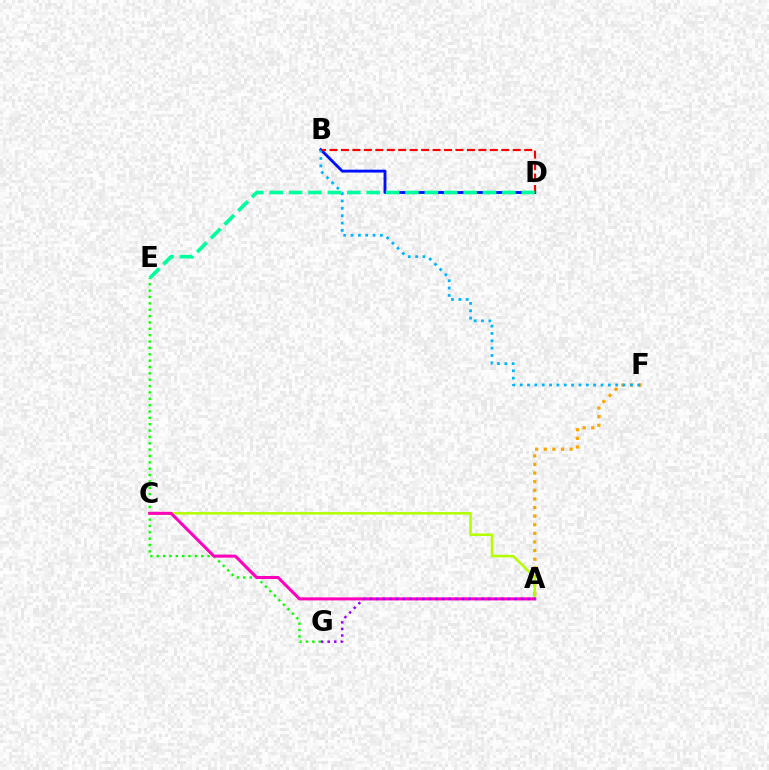{('B', 'D'): [{'color': '#0010ff', 'line_style': 'solid', 'thickness': 2.07}, {'color': '#ff0000', 'line_style': 'dashed', 'thickness': 1.56}], ('A', 'F'): [{'color': '#ffa500', 'line_style': 'dotted', 'thickness': 2.34}], ('B', 'F'): [{'color': '#00b5ff', 'line_style': 'dotted', 'thickness': 2.0}], ('E', 'G'): [{'color': '#08ff00', 'line_style': 'dotted', 'thickness': 1.73}], ('A', 'C'): [{'color': '#b3ff00', 'line_style': 'solid', 'thickness': 1.81}, {'color': '#ff00bd', 'line_style': 'solid', 'thickness': 2.19}], ('D', 'E'): [{'color': '#00ff9d', 'line_style': 'dashed', 'thickness': 2.63}], ('A', 'G'): [{'color': '#9b00ff', 'line_style': 'dotted', 'thickness': 1.79}]}